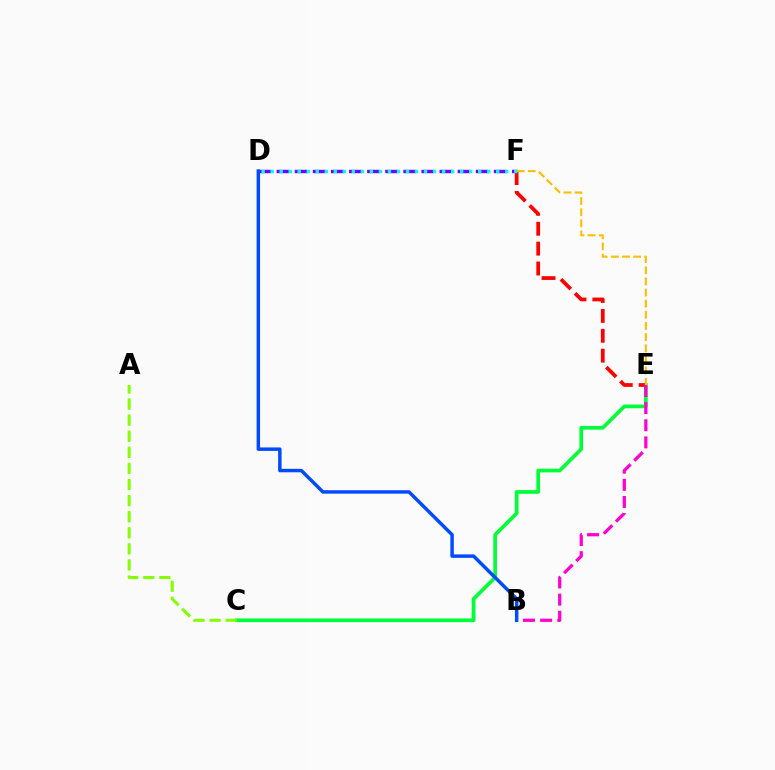{('C', 'E'): [{'color': '#00ff39', 'line_style': 'solid', 'thickness': 2.67}], ('E', 'F'): [{'color': '#ff0000', 'line_style': 'dashed', 'thickness': 2.7}, {'color': '#ffbd00', 'line_style': 'dashed', 'thickness': 1.51}], ('D', 'F'): [{'color': '#7200ff', 'line_style': 'dashed', 'thickness': 2.46}, {'color': '#00fff6', 'line_style': 'dotted', 'thickness': 2.45}], ('A', 'C'): [{'color': '#84ff00', 'line_style': 'dashed', 'thickness': 2.19}], ('B', 'E'): [{'color': '#ff00cf', 'line_style': 'dashed', 'thickness': 2.33}], ('B', 'D'): [{'color': '#004bff', 'line_style': 'solid', 'thickness': 2.5}]}